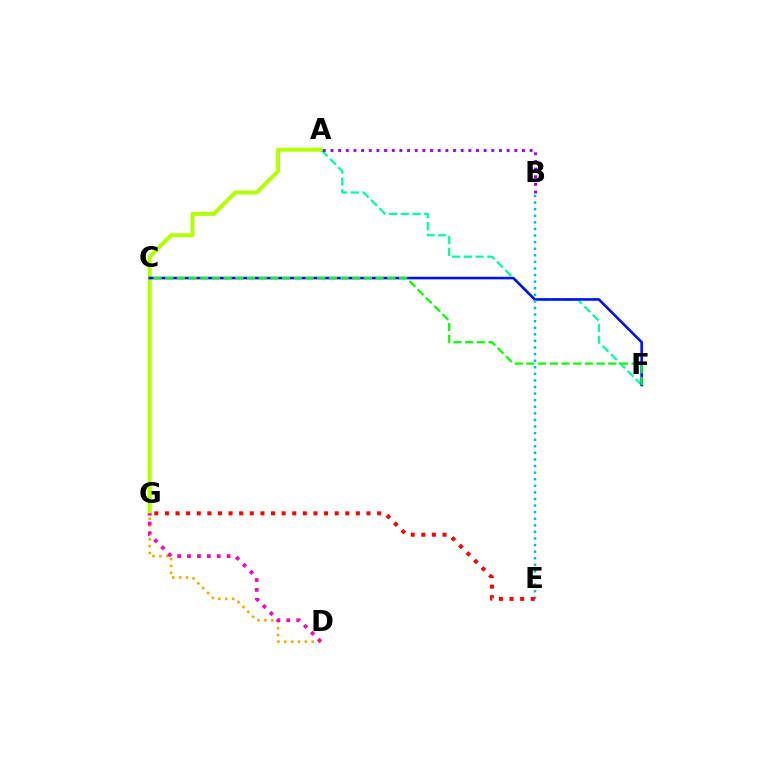{('A', 'G'): [{'color': '#b3ff00', 'line_style': 'solid', 'thickness': 2.86}], ('A', 'F'): [{'color': '#00ff9d', 'line_style': 'dashed', 'thickness': 1.6}], ('A', 'B'): [{'color': '#9b00ff', 'line_style': 'dotted', 'thickness': 2.08}], ('D', 'G'): [{'color': '#ffa500', 'line_style': 'dotted', 'thickness': 1.87}, {'color': '#ff00bd', 'line_style': 'dotted', 'thickness': 2.69}], ('C', 'F'): [{'color': '#0010ff', 'line_style': 'solid', 'thickness': 1.87}, {'color': '#08ff00', 'line_style': 'dashed', 'thickness': 1.59}], ('B', 'E'): [{'color': '#00b5ff', 'line_style': 'dotted', 'thickness': 1.79}], ('E', 'G'): [{'color': '#ff0000', 'line_style': 'dotted', 'thickness': 2.88}]}